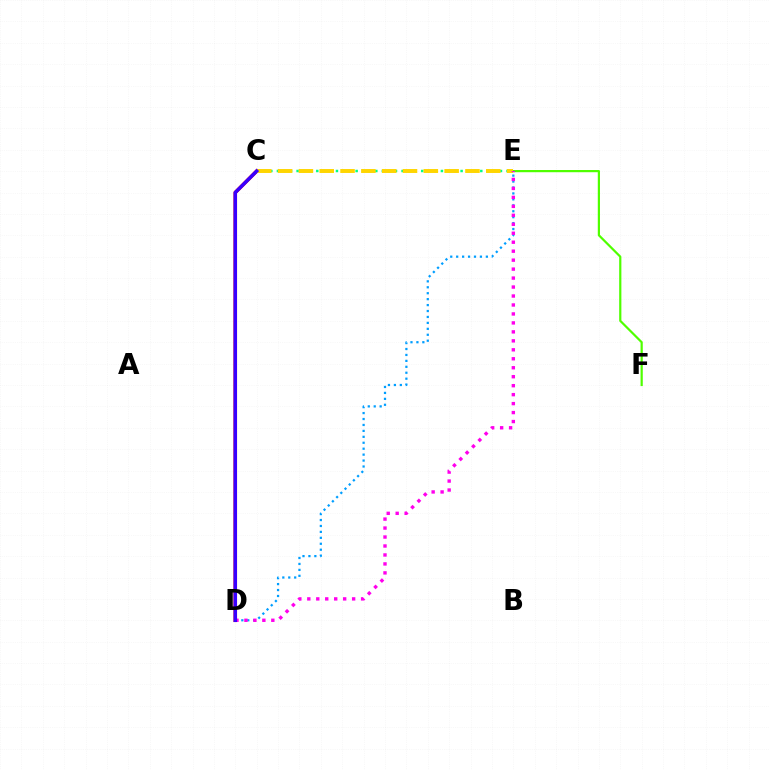{('C', 'D'): [{'color': '#ff0000', 'line_style': 'solid', 'thickness': 2.57}, {'color': '#3700ff', 'line_style': 'solid', 'thickness': 2.49}], ('D', 'E'): [{'color': '#009eff', 'line_style': 'dotted', 'thickness': 1.61}, {'color': '#ff00ed', 'line_style': 'dotted', 'thickness': 2.44}], ('E', 'F'): [{'color': '#4fff00', 'line_style': 'solid', 'thickness': 1.59}], ('C', 'E'): [{'color': '#00ff86', 'line_style': 'dotted', 'thickness': 1.78}, {'color': '#ffd500', 'line_style': 'dashed', 'thickness': 2.83}]}